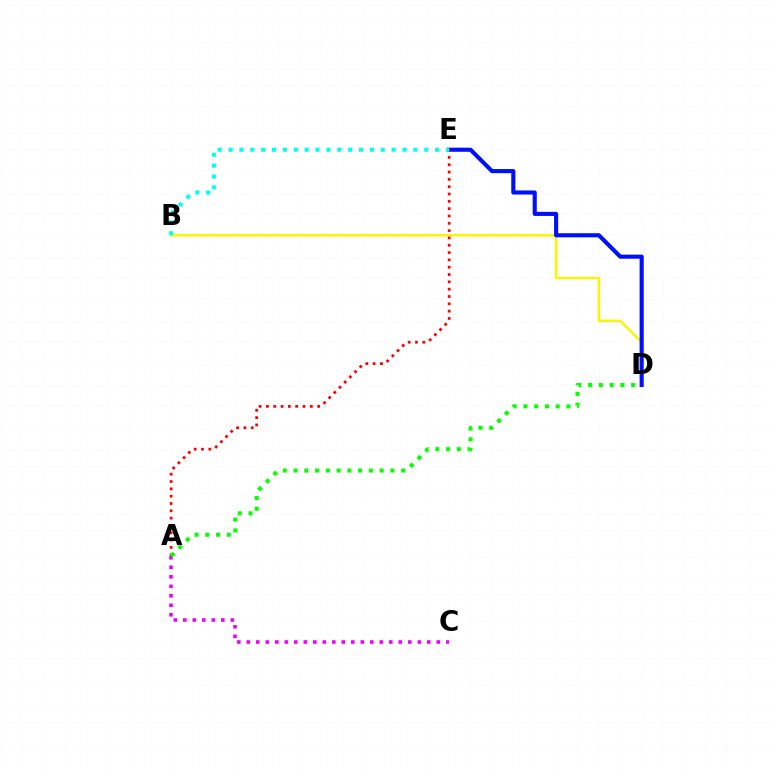{('B', 'D'): [{'color': '#fcf500', 'line_style': 'solid', 'thickness': 1.79}], ('D', 'E'): [{'color': '#0010ff', 'line_style': 'solid', 'thickness': 2.96}], ('A', 'C'): [{'color': '#ee00ff', 'line_style': 'dotted', 'thickness': 2.58}], ('A', 'E'): [{'color': '#ff0000', 'line_style': 'dotted', 'thickness': 1.99}], ('A', 'D'): [{'color': '#08ff00', 'line_style': 'dotted', 'thickness': 2.92}], ('B', 'E'): [{'color': '#00fff6', 'line_style': 'dotted', 'thickness': 2.95}]}